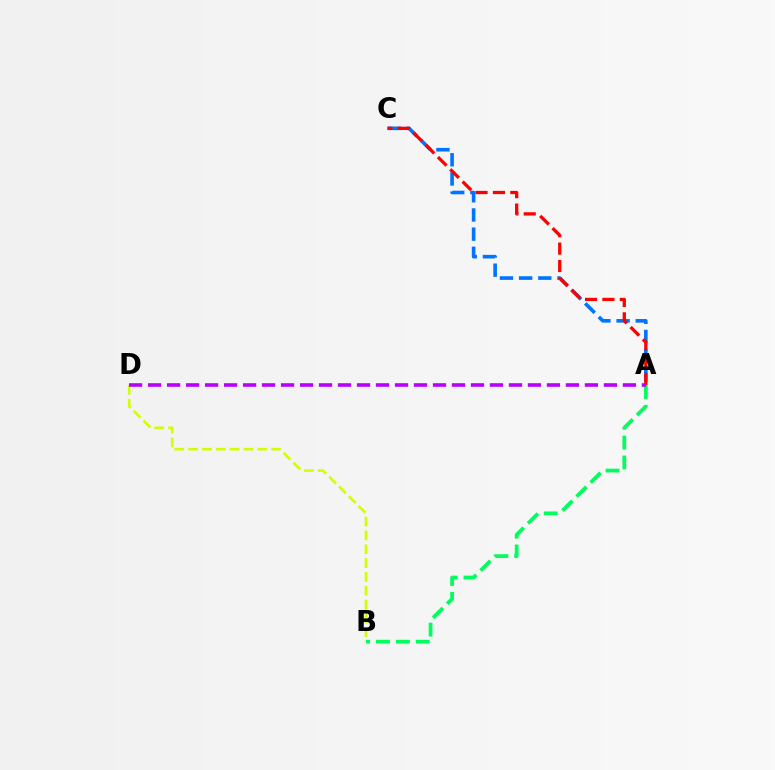{('A', 'C'): [{'color': '#0074ff', 'line_style': 'dashed', 'thickness': 2.61}, {'color': '#ff0000', 'line_style': 'dashed', 'thickness': 2.36}], ('B', 'D'): [{'color': '#d1ff00', 'line_style': 'dashed', 'thickness': 1.88}], ('A', 'B'): [{'color': '#00ff5c', 'line_style': 'dashed', 'thickness': 2.7}], ('A', 'D'): [{'color': '#b900ff', 'line_style': 'dashed', 'thickness': 2.58}]}